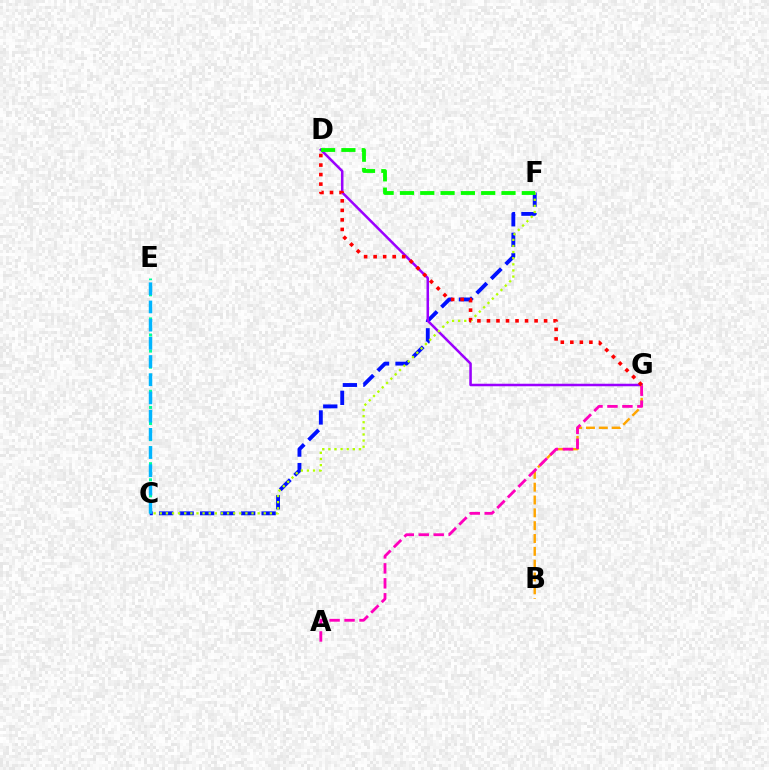{('C', 'F'): [{'color': '#0010ff', 'line_style': 'dashed', 'thickness': 2.79}, {'color': '#b3ff00', 'line_style': 'dotted', 'thickness': 1.66}], ('D', 'G'): [{'color': '#9b00ff', 'line_style': 'solid', 'thickness': 1.81}, {'color': '#ff0000', 'line_style': 'dotted', 'thickness': 2.59}], ('C', 'E'): [{'color': '#00ff9d', 'line_style': 'dotted', 'thickness': 2.19}, {'color': '#00b5ff', 'line_style': 'dashed', 'thickness': 2.47}], ('B', 'G'): [{'color': '#ffa500', 'line_style': 'dashed', 'thickness': 1.74}], ('A', 'G'): [{'color': '#ff00bd', 'line_style': 'dashed', 'thickness': 2.03}], ('D', 'F'): [{'color': '#08ff00', 'line_style': 'dashed', 'thickness': 2.76}]}